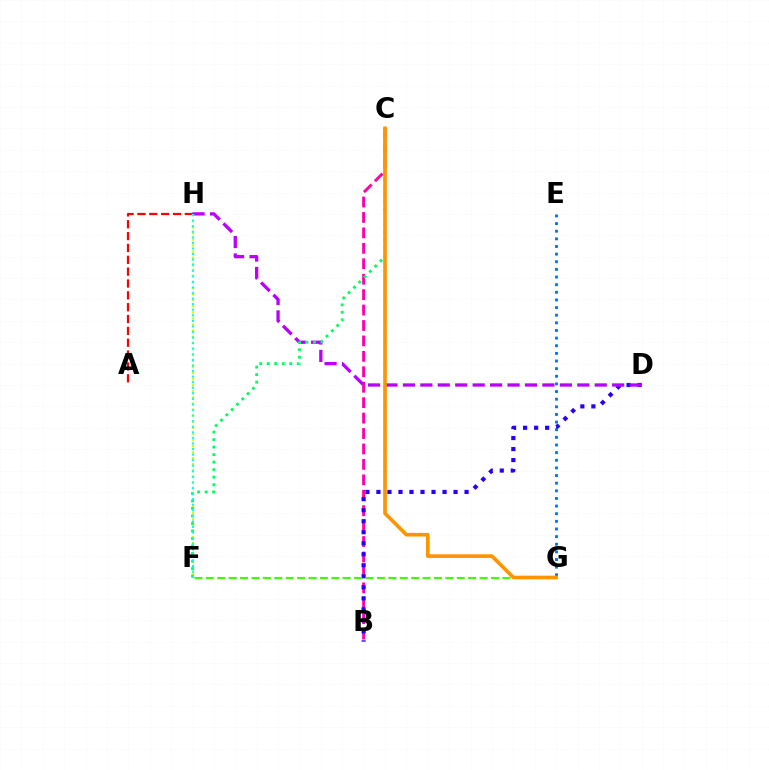{('B', 'C'): [{'color': '#ff00ac', 'line_style': 'dashed', 'thickness': 2.1}], ('B', 'D'): [{'color': '#2500ff', 'line_style': 'dotted', 'thickness': 2.99}], ('F', 'G'): [{'color': '#3dff00', 'line_style': 'dashed', 'thickness': 1.55}], ('A', 'H'): [{'color': '#ff0000', 'line_style': 'dashed', 'thickness': 1.61}], ('D', 'H'): [{'color': '#b900ff', 'line_style': 'dashed', 'thickness': 2.37}], ('F', 'H'): [{'color': '#d1ff00', 'line_style': 'dotted', 'thickness': 1.65}, {'color': '#00fff6', 'line_style': 'dotted', 'thickness': 1.51}], ('E', 'G'): [{'color': '#0074ff', 'line_style': 'dotted', 'thickness': 2.07}], ('C', 'F'): [{'color': '#00ff5c', 'line_style': 'dotted', 'thickness': 2.04}], ('C', 'G'): [{'color': '#ff9400', 'line_style': 'solid', 'thickness': 2.63}]}